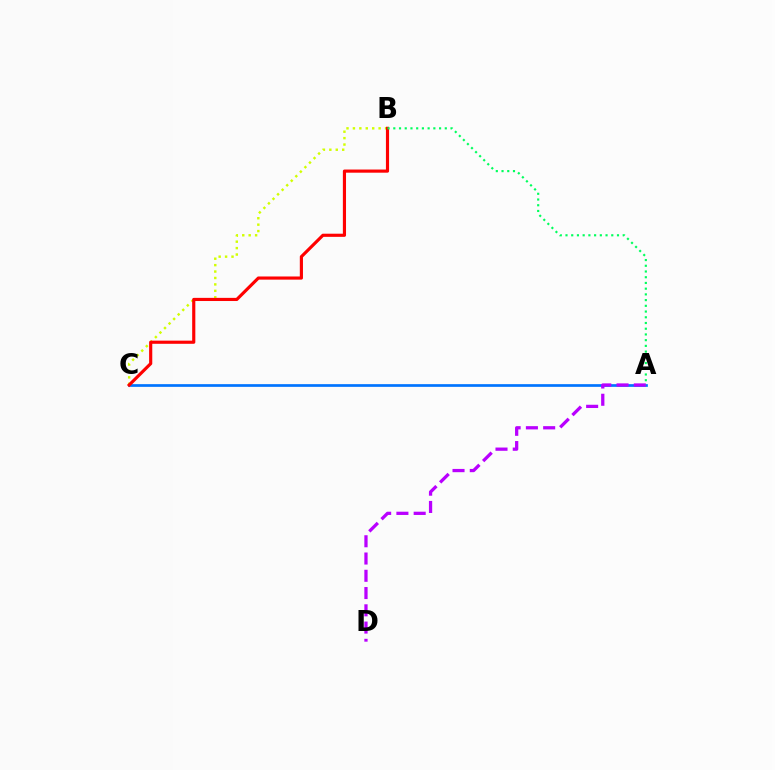{('B', 'C'): [{'color': '#d1ff00', 'line_style': 'dotted', 'thickness': 1.75}, {'color': '#ff0000', 'line_style': 'solid', 'thickness': 2.27}], ('A', 'C'): [{'color': '#0074ff', 'line_style': 'solid', 'thickness': 1.94}], ('A', 'D'): [{'color': '#b900ff', 'line_style': 'dashed', 'thickness': 2.35}], ('A', 'B'): [{'color': '#00ff5c', 'line_style': 'dotted', 'thickness': 1.55}]}